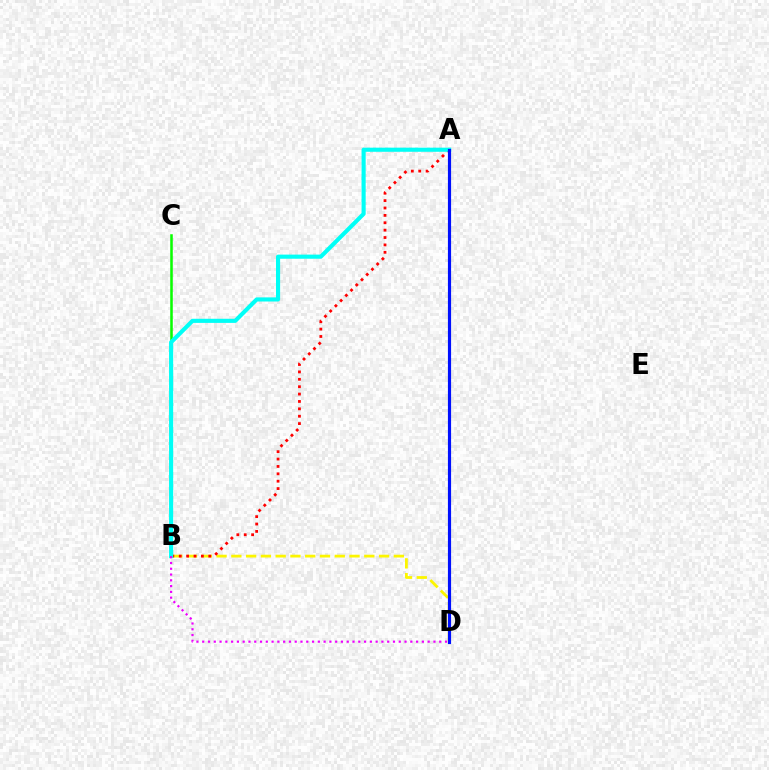{('B', 'D'): [{'color': '#fcf500', 'line_style': 'dashed', 'thickness': 2.01}, {'color': '#ee00ff', 'line_style': 'dotted', 'thickness': 1.57}], ('A', 'B'): [{'color': '#ff0000', 'line_style': 'dotted', 'thickness': 2.01}, {'color': '#00fff6', 'line_style': 'solid', 'thickness': 2.96}], ('B', 'C'): [{'color': '#08ff00', 'line_style': 'solid', 'thickness': 1.83}], ('A', 'D'): [{'color': '#0010ff', 'line_style': 'solid', 'thickness': 2.28}]}